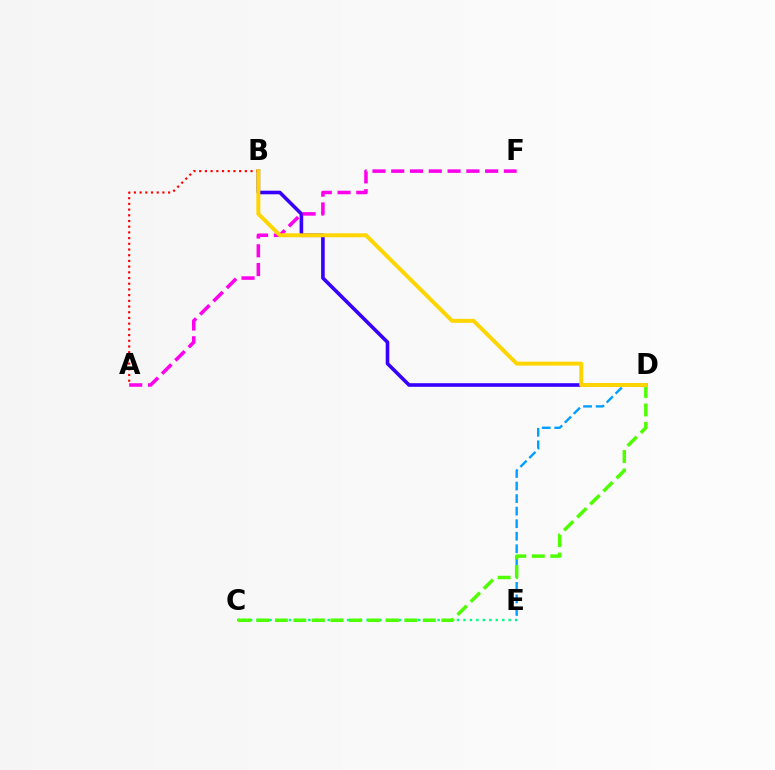{('B', 'D'): [{'color': '#3700ff', 'line_style': 'solid', 'thickness': 2.59}, {'color': '#ffd500', 'line_style': 'solid', 'thickness': 2.84}], ('C', 'E'): [{'color': '#00ff86', 'line_style': 'dotted', 'thickness': 1.76}], ('A', 'B'): [{'color': '#ff0000', 'line_style': 'dotted', 'thickness': 1.55}], ('A', 'F'): [{'color': '#ff00ed', 'line_style': 'dashed', 'thickness': 2.55}], ('D', 'E'): [{'color': '#009eff', 'line_style': 'dashed', 'thickness': 1.7}], ('C', 'D'): [{'color': '#4fff00', 'line_style': 'dashed', 'thickness': 2.51}]}